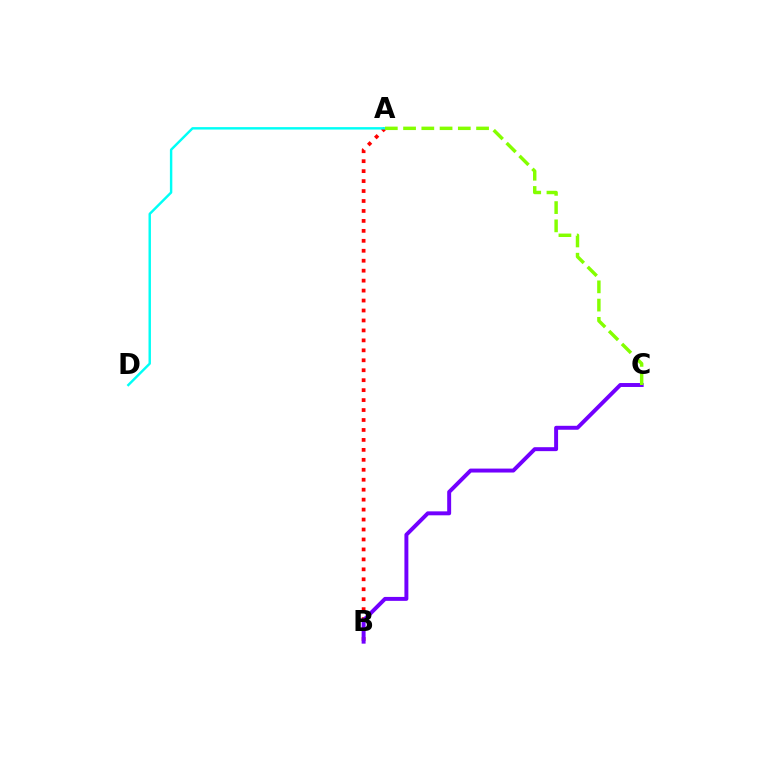{('A', 'B'): [{'color': '#ff0000', 'line_style': 'dotted', 'thickness': 2.7}], ('A', 'D'): [{'color': '#00fff6', 'line_style': 'solid', 'thickness': 1.75}], ('B', 'C'): [{'color': '#7200ff', 'line_style': 'solid', 'thickness': 2.84}], ('A', 'C'): [{'color': '#84ff00', 'line_style': 'dashed', 'thickness': 2.48}]}